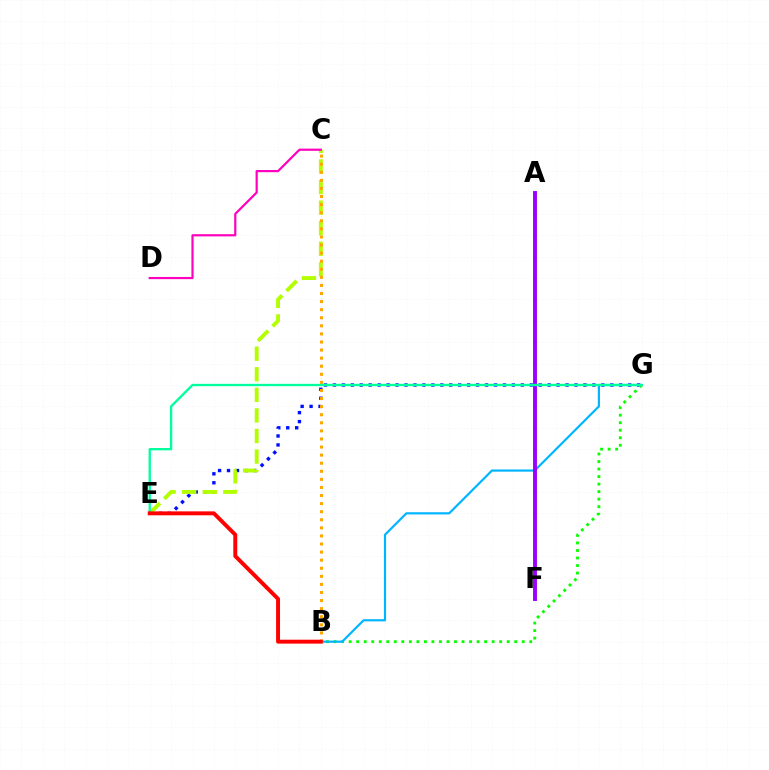{('E', 'G'): [{'color': '#0010ff', 'line_style': 'dotted', 'thickness': 2.43}, {'color': '#00ff9d', 'line_style': 'solid', 'thickness': 1.68}], ('B', 'G'): [{'color': '#08ff00', 'line_style': 'dotted', 'thickness': 2.04}, {'color': '#00b5ff', 'line_style': 'solid', 'thickness': 1.57}], ('C', 'E'): [{'color': '#b3ff00', 'line_style': 'dashed', 'thickness': 2.79}], ('A', 'F'): [{'color': '#9b00ff', 'line_style': 'solid', 'thickness': 2.8}], ('C', 'D'): [{'color': '#ff00bd', 'line_style': 'solid', 'thickness': 1.58}], ('B', 'C'): [{'color': '#ffa500', 'line_style': 'dotted', 'thickness': 2.2}], ('B', 'E'): [{'color': '#ff0000', 'line_style': 'solid', 'thickness': 2.82}]}